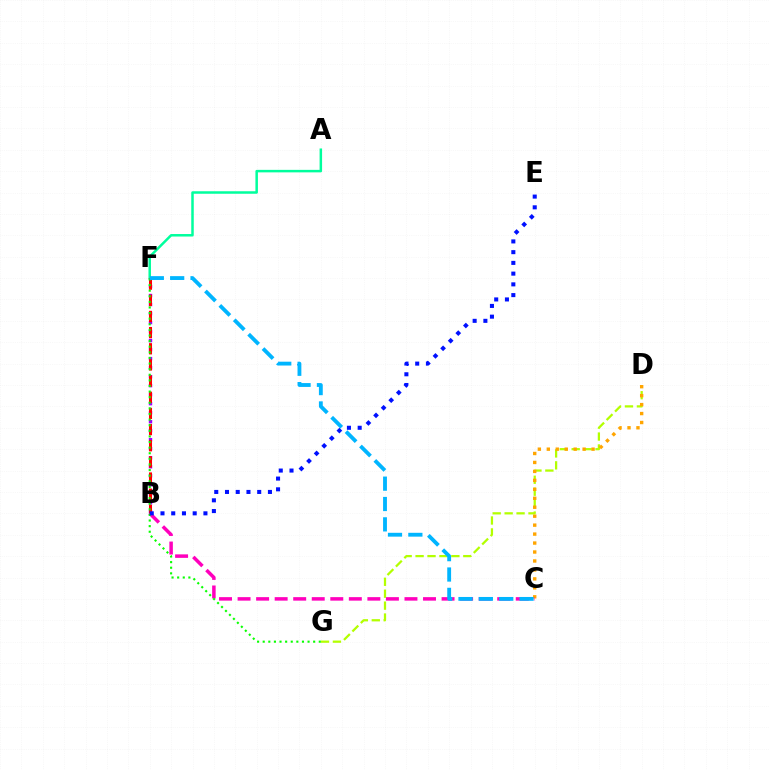{('D', 'G'): [{'color': '#b3ff00', 'line_style': 'dashed', 'thickness': 1.62}], ('A', 'F'): [{'color': '#00ff9d', 'line_style': 'solid', 'thickness': 1.8}], ('C', 'D'): [{'color': '#ffa500', 'line_style': 'dotted', 'thickness': 2.43}], ('B', 'C'): [{'color': '#ff00bd', 'line_style': 'dashed', 'thickness': 2.52}], ('B', 'F'): [{'color': '#9b00ff', 'line_style': 'dotted', 'thickness': 2.45}, {'color': '#ff0000', 'line_style': 'dashed', 'thickness': 2.2}], ('F', 'G'): [{'color': '#08ff00', 'line_style': 'dotted', 'thickness': 1.52}], ('C', 'F'): [{'color': '#00b5ff', 'line_style': 'dashed', 'thickness': 2.77}], ('B', 'E'): [{'color': '#0010ff', 'line_style': 'dotted', 'thickness': 2.92}]}